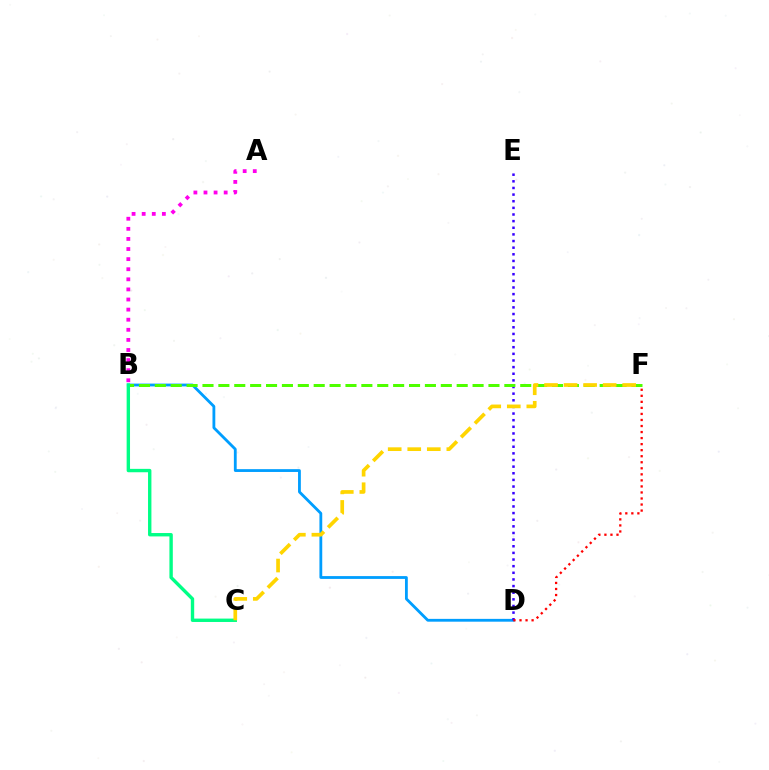{('B', 'D'): [{'color': '#009eff', 'line_style': 'solid', 'thickness': 2.03}], ('D', 'E'): [{'color': '#3700ff', 'line_style': 'dotted', 'thickness': 1.8}], ('B', 'F'): [{'color': '#4fff00', 'line_style': 'dashed', 'thickness': 2.16}], ('D', 'F'): [{'color': '#ff0000', 'line_style': 'dotted', 'thickness': 1.64}], ('A', 'B'): [{'color': '#ff00ed', 'line_style': 'dotted', 'thickness': 2.74}], ('B', 'C'): [{'color': '#00ff86', 'line_style': 'solid', 'thickness': 2.44}], ('C', 'F'): [{'color': '#ffd500', 'line_style': 'dashed', 'thickness': 2.65}]}